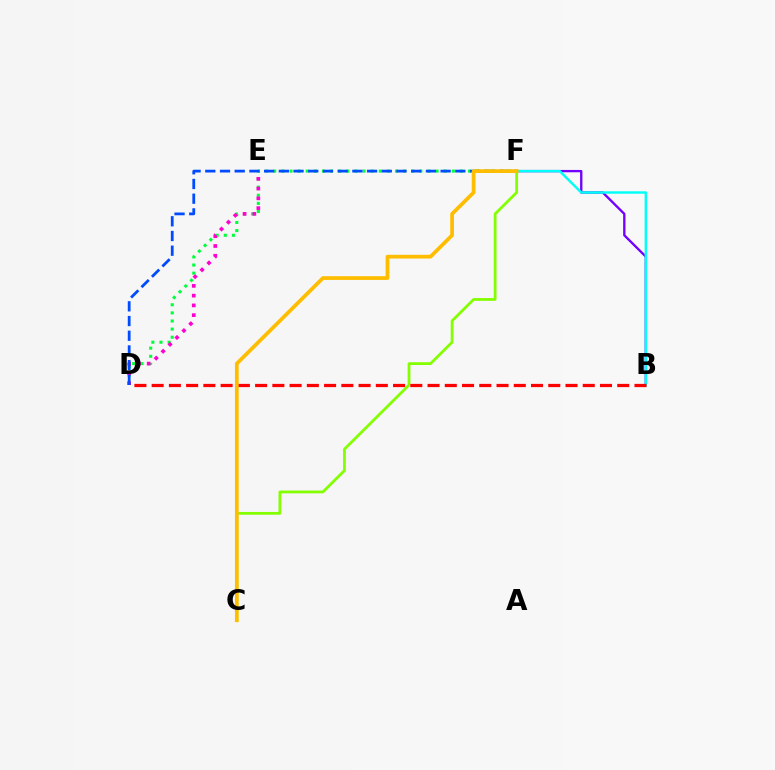{('B', 'F'): [{'color': '#7200ff', 'line_style': 'solid', 'thickness': 1.69}, {'color': '#00fff6', 'line_style': 'solid', 'thickness': 1.76}], ('D', 'F'): [{'color': '#00ff39', 'line_style': 'dotted', 'thickness': 2.21}, {'color': '#004bff', 'line_style': 'dashed', 'thickness': 2.0}], ('D', 'E'): [{'color': '#ff00cf', 'line_style': 'dotted', 'thickness': 2.65}], ('C', 'F'): [{'color': '#84ff00', 'line_style': 'solid', 'thickness': 2.0}, {'color': '#ffbd00', 'line_style': 'solid', 'thickness': 2.69}], ('B', 'D'): [{'color': '#ff0000', 'line_style': 'dashed', 'thickness': 2.34}]}